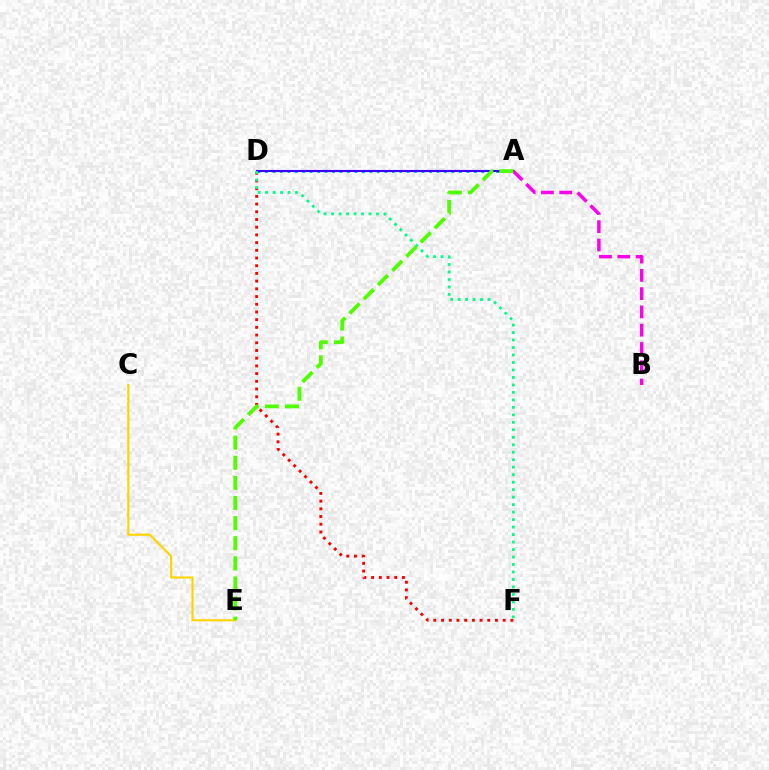{('A', 'D'): [{'color': '#009eff', 'line_style': 'dotted', 'thickness': 2.03}, {'color': '#3700ff', 'line_style': 'solid', 'thickness': 1.53}], ('D', 'F'): [{'color': '#ff0000', 'line_style': 'dotted', 'thickness': 2.09}, {'color': '#00ff86', 'line_style': 'dotted', 'thickness': 2.03}], ('C', 'E'): [{'color': '#ffd500', 'line_style': 'solid', 'thickness': 1.57}], ('A', 'B'): [{'color': '#ff00ed', 'line_style': 'dashed', 'thickness': 2.48}], ('A', 'E'): [{'color': '#4fff00', 'line_style': 'dashed', 'thickness': 2.73}]}